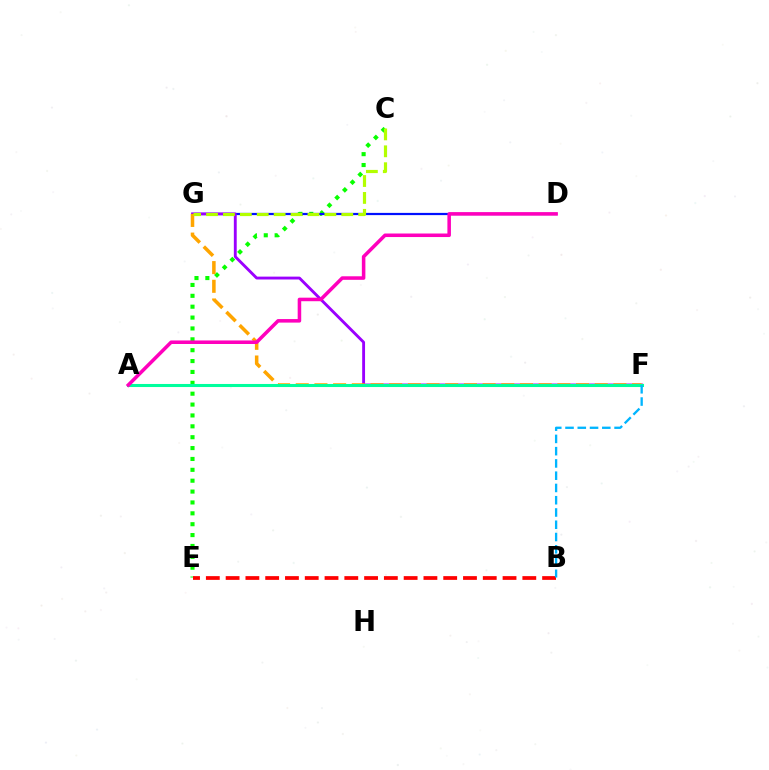{('C', 'E'): [{'color': '#08ff00', 'line_style': 'dotted', 'thickness': 2.95}], ('D', 'G'): [{'color': '#0010ff', 'line_style': 'solid', 'thickness': 1.6}], ('F', 'G'): [{'color': '#9b00ff', 'line_style': 'solid', 'thickness': 2.06}, {'color': '#ffa500', 'line_style': 'dashed', 'thickness': 2.54}], ('B', 'E'): [{'color': '#ff0000', 'line_style': 'dashed', 'thickness': 2.69}], ('A', 'F'): [{'color': '#00ff9d', 'line_style': 'solid', 'thickness': 2.21}], ('A', 'D'): [{'color': '#ff00bd', 'line_style': 'solid', 'thickness': 2.55}], ('C', 'G'): [{'color': '#b3ff00', 'line_style': 'dashed', 'thickness': 2.3}], ('B', 'F'): [{'color': '#00b5ff', 'line_style': 'dashed', 'thickness': 1.67}]}